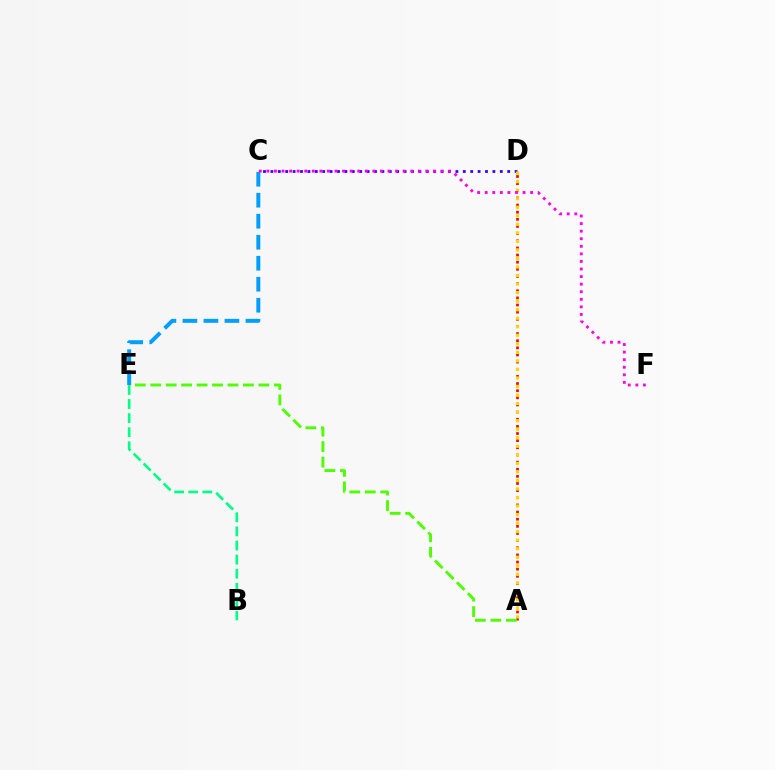{('B', 'E'): [{'color': '#00ff86', 'line_style': 'dashed', 'thickness': 1.91}], ('A', 'D'): [{'color': '#ff0000', 'line_style': 'dotted', 'thickness': 1.94}, {'color': '#ffd500', 'line_style': 'dotted', 'thickness': 2.32}], ('C', 'D'): [{'color': '#3700ff', 'line_style': 'dotted', 'thickness': 2.01}], ('A', 'E'): [{'color': '#4fff00', 'line_style': 'dashed', 'thickness': 2.1}], ('C', 'E'): [{'color': '#009eff', 'line_style': 'dashed', 'thickness': 2.85}], ('C', 'F'): [{'color': '#ff00ed', 'line_style': 'dotted', 'thickness': 2.06}]}